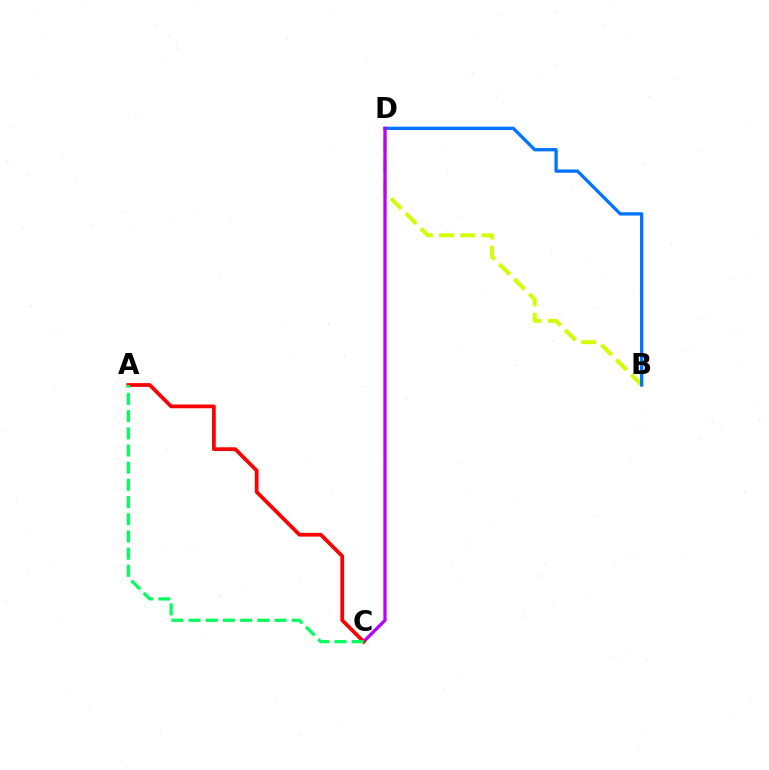{('B', 'D'): [{'color': '#d1ff00', 'line_style': 'dashed', 'thickness': 2.87}, {'color': '#0074ff', 'line_style': 'solid', 'thickness': 2.38}], ('C', 'D'): [{'color': '#b900ff', 'line_style': 'solid', 'thickness': 2.37}], ('A', 'C'): [{'color': '#ff0000', 'line_style': 'solid', 'thickness': 2.7}, {'color': '#00ff5c', 'line_style': 'dashed', 'thickness': 2.34}]}